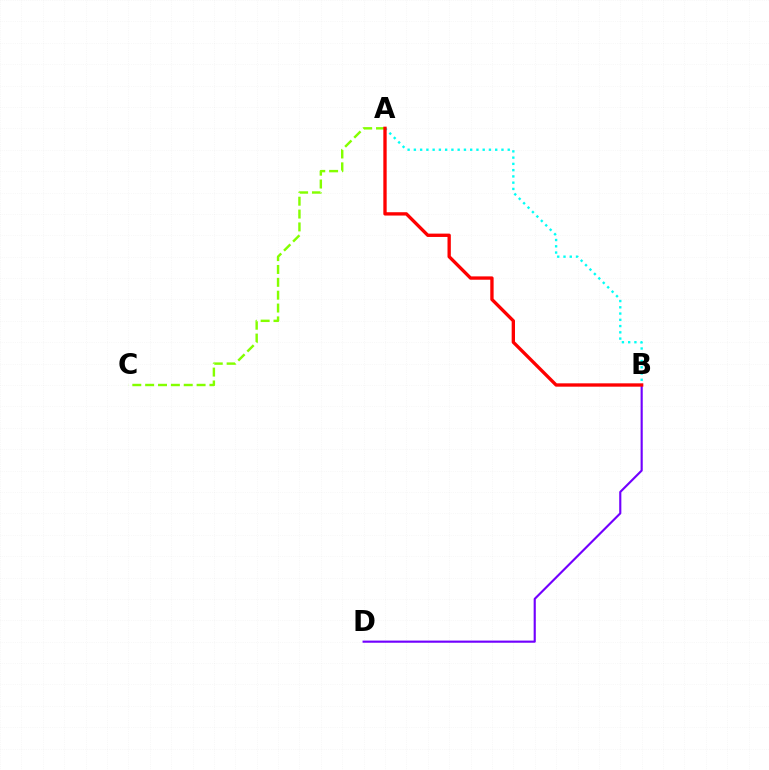{('A', 'B'): [{'color': '#00fff6', 'line_style': 'dotted', 'thickness': 1.7}, {'color': '#ff0000', 'line_style': 'solid', 'thickness': 2.4}], ('A', 'C'): [{'color': '#84ff00', 'line_style': 'dashed', 'thickness': 1.75}], ('B', 'D'): [{'color': '#7200ff', 'line_style': 'solid', 'thickness': 1.54}]}